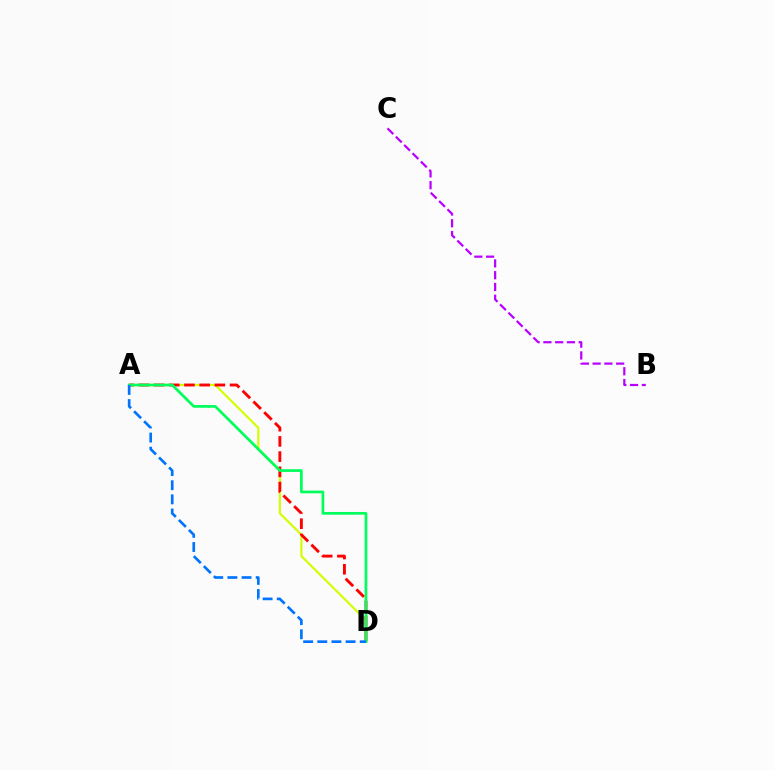{('A', 'D'): [{'color': '#d1ff00', 'line_style': 'solid', 'thickness': 1.56}, {'color': '#ff0000', 'line_style': 'dashed', 'thickness': 2.07}, {'color': '#00ff5c', 'line_style': 'solid', 'thickness': 1.96}, {'color': '#0074ff', 'line_style': 'dashed', 'thickness': 1.92}], ('B', 'C'): [{'color': '#b900ff', 'line_style': 'dashed', 'thickness': 1.6}]}